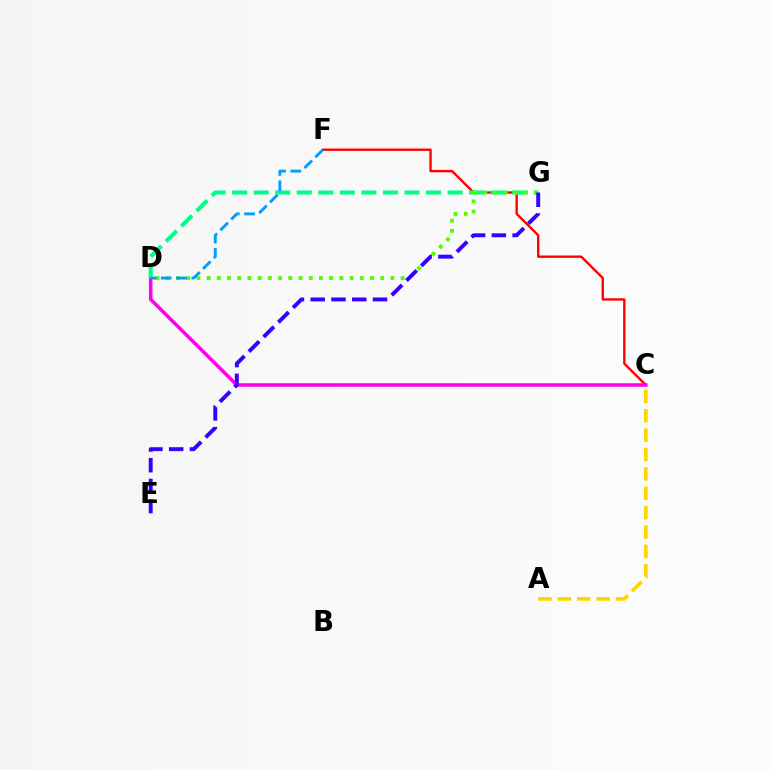{('C', 'F'): [{'color': '#ff0000', 'line_style': 'solid', 'thickness': 1.7}], ('C', 'D'): [{'color': '#ff00ed', 'line_style': 'solid', 'thickness': 2.54}], ('D', 'G'): [{'color': '#00ff86', 'line_style': 'dashed', 'thickness': 2.93}, {'color': '#4fff00', 'line_style': 'dotted', 'thickness': 2.77}], ('E', 'G'): [{'color': '#3700ff', 'line_style': 'dashed', 'thickness': 2.82}], ('A', 'C'): [{'color': '#ffd500', 'line_style': 'dashed', 'thickness': 2.63}], ('D', 'F'): [{'color': '#009eff', 'line_style': 'dashed', 'thickness': 2.08}]}